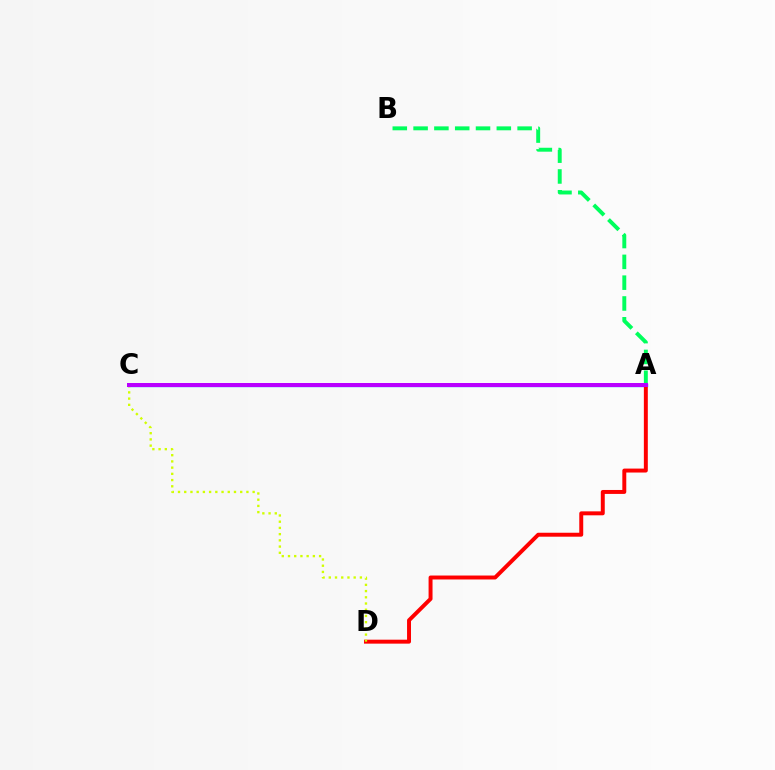{('A', 'C'): [{'color': '#0074ff', 'line_style': 'solid', 'thickness': 2.4}, {'color': '#b900ff', 'line_style': 'solid', 'thickness': 2.88}], ('A', 'D'): [{'color': '#ff0000', 'line_style': 'solid', 'thickness': 2.84}], ('C', 'D'): [{'color': '#d1ff00', 'line_style': 'dotted', 'thickness': 1.69}], ('A', 'B'): [{'color': '#00ff5c', 'line_style': 'dashed', 'thickness': 2.83}]}